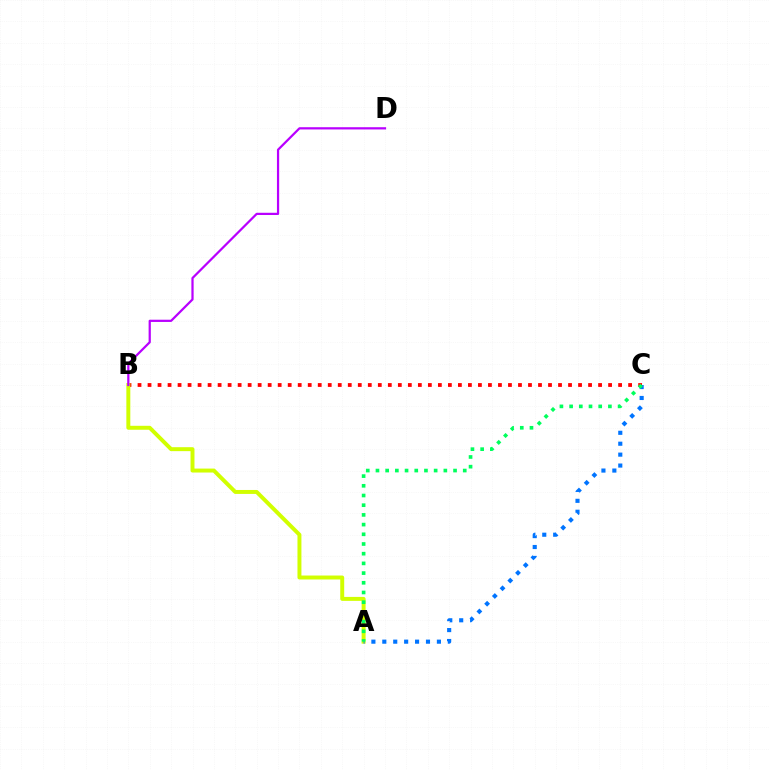{('B', 'C'): [{'color': '#ff0000', 'line_style': 'dotted', 'thickness': 2.72}], ('A', 'B'): [{'color': '#d1ff00', 'line_style': 'solid', 'thickness': 2.85}], ('A', 'C'): [{'color': '#0074ff', 'line_style': 'dotted', 'thickness': 2.97}, {'color': '#00ff5c', 'line_style': 'dotted', 'thickness': 2.64}], ('B', 'D'): [{'color': '#b900ff', 'line_style': 'solid', 'thickness': 1.6}]}